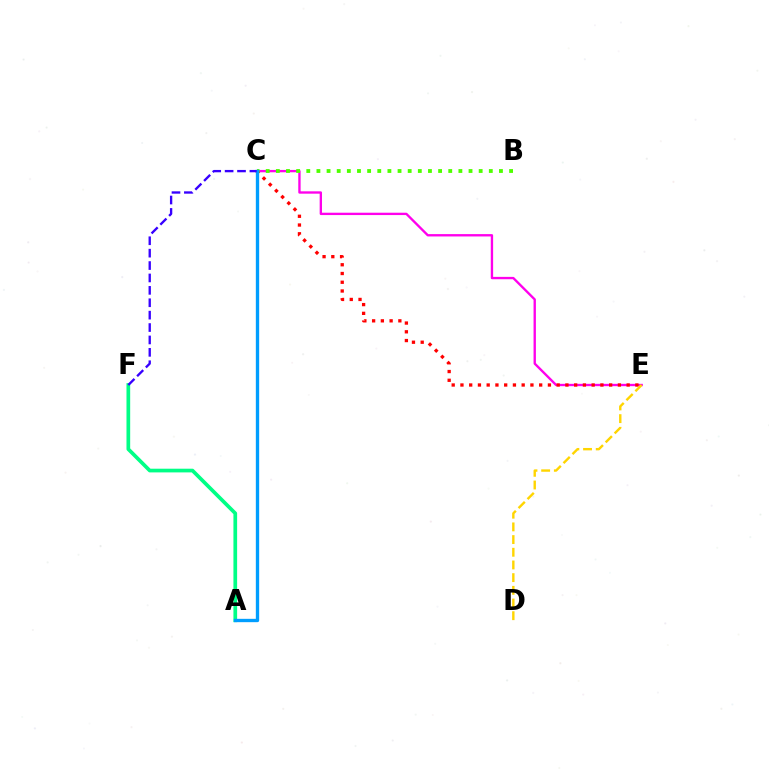{('A', 'F'): [{'color': '#00ff86', 'line_style': 'solid', 'thickness': 2.66}], ('C', 'E'): [{'color': '#ff00ed', 'line_style': 'solid', 'thickness': 1.69}, {'color': '#ff0000', 'line_style': 'dotted', 'thickness': 2.38}], ('B', 'C'): [{'color': '#4fff00', 'line_style': 'dotted', 'thickness': 2.76}], ('D', 'E'): [{'color': '#ffd500', 'line_style': 'dashed', 'thickness': 1.72}], ('A', 'C'): [{'color': '#009eff', 'line_style': 'solid', 'thickness': 2.4}], ('C', 'F'): [{'color': '#3700ff', 'line_style': 'dashed', 'thickness': 1.68}]}